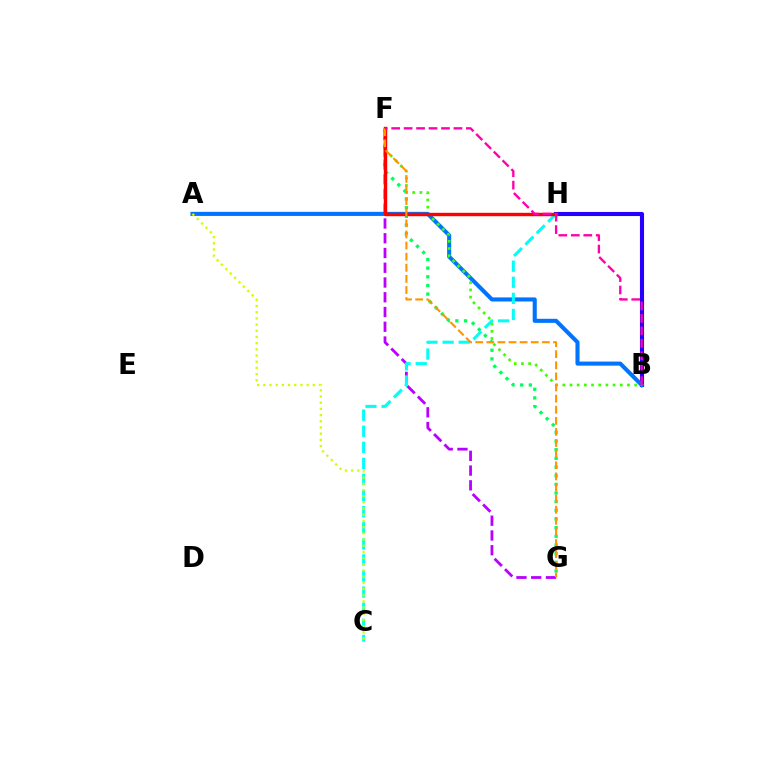{('F', 'G'): [{'color': '#00ff5c', 'line_style': 'dotted', 'thickness': 2.35}, {'color': '#b900ff', 'line_style': 'dashed', 'thickness': 2.0}, {'color': '#ff9400', 'line_style': 'dashed', 'thickness': 1.51}], ('B', 'H'): [{'color': '#2500ff', 'line_style': 'solid', 'thickness': 2.95}], ('A', 'B'): [{'color': '#0074ff', 'line_style': 'solid', 'thickness': 2.94}], ('C', 'H'): [{'color': '#00fff6', 'line_style': 'dashed', 'thickness': 2.19}], ('B', 'F'): [{'color': '#3dff00', 'line_style': 'dotted', 'thickness': 1.95}, {'color': '#ff00ac', 'line_style': 'dashed', 'thickness': 1.69}], ('A', 'C'): [{'color': '#d1ff00', 'line_style': 'dotted', 'thickness': 1.68}], ('F', 'H'): [{'color': '#ff0000', 'line_style': 'solid', 'thickness': 2.46}]}